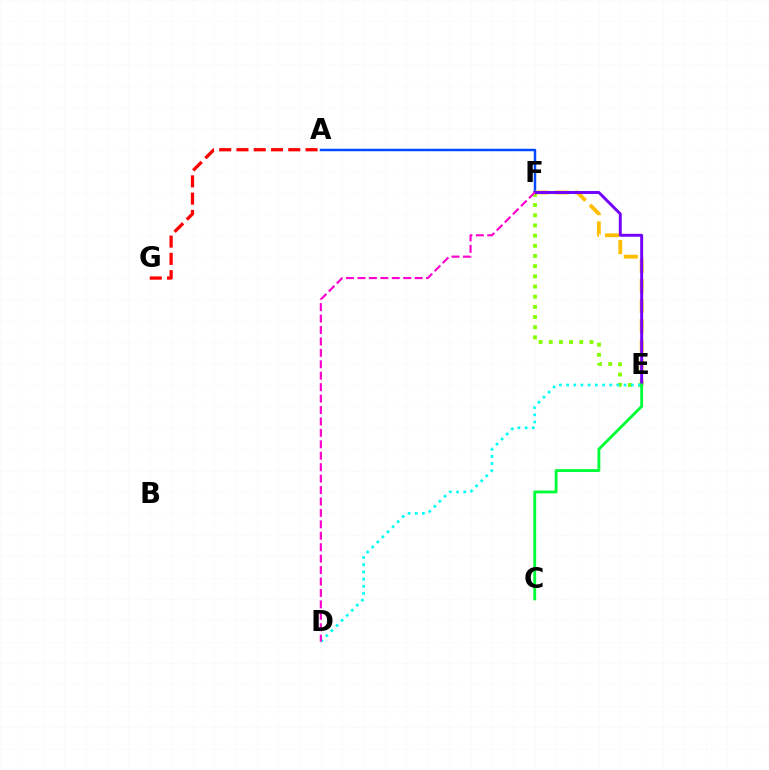{('A', 'F'): [{'color': '#004bff', 'line_style': 'solid', 'thickness': 1.78}], ('E', 'F'): [{'color': '#ffbd00', 'line_style': 'dashed', 'thickness': 2.73}, {'color': '#84ff00', 'line_style': 'dotted', 'thickness': 2.77}, {'color': '#7200ff', 'line_style': 'solid', 'thickness': 2.11}], ('D', 'E'): [{'color': '#00fff6', 'line_style': 'dotted', 'thickness': 1.95}], ('D', 'F'): [{'color': '#ff00cf', 'line_style': 'dashed', 'thickness': 1.55}], ('A', 'G'): [{'color': '#ff0000', 'line_style': 'dashed', 'thickness': 2.35}], ('C', 'E'): [{'color': '#00ff39', 'line_style': 'solid', 'thickness': 2.07}]}